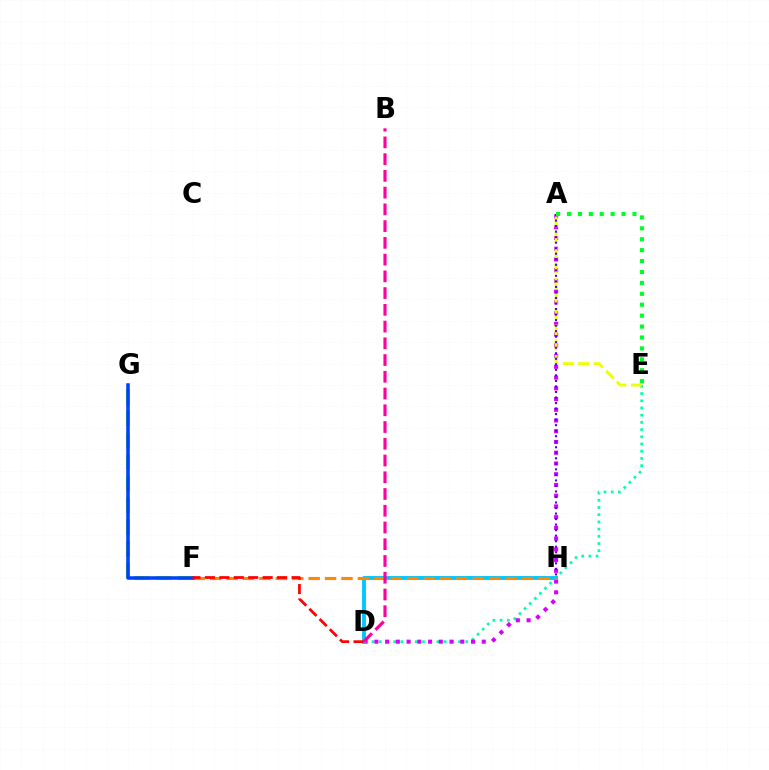{('D', 'E'): [{'color': '#00ffaf', 'line_style': 'dotted', 'thickness': 1.96}], ('A', 'D'): [{'color': '#d600ff', 'line_style': 'dotted', 'thickness': 2.92}], ('F', 'G'): [{'color': '#66ff00', 'line_style': 'dashed', 'thickness': 2.94}, {'color': '#003fff', 'line_style': 'solid', 'thickness': 2.54}], ('D', 'H'): [{'color': '#00c7ff', 'line_style': 'solid', 'thickness': 2.8}], ('F', 'H'): [{'color': '#ff8800', 'line_style': 'dashed', 'thickness': 2.23}], ('A', 'E'): [{'color': '#eeff00', 'line_style': 'dashed', 'thickness': 2.09}, {'color': '#00ff27', 'line_style': 'dotted', 'thickness': 2.97}], ('A', 'H'): [{'color': '#4f00ff', 'line_style': 'dotted', 'thickness': 1.5}], ('B', 'D'): [{'color': '#ff00a0', 'line_style': 'dashed', 'thickness': 2.27}], ('D', 'F'): [{'color': '#ff0000', 'line_style': 'dashed', 'thickness': 1.96}]}